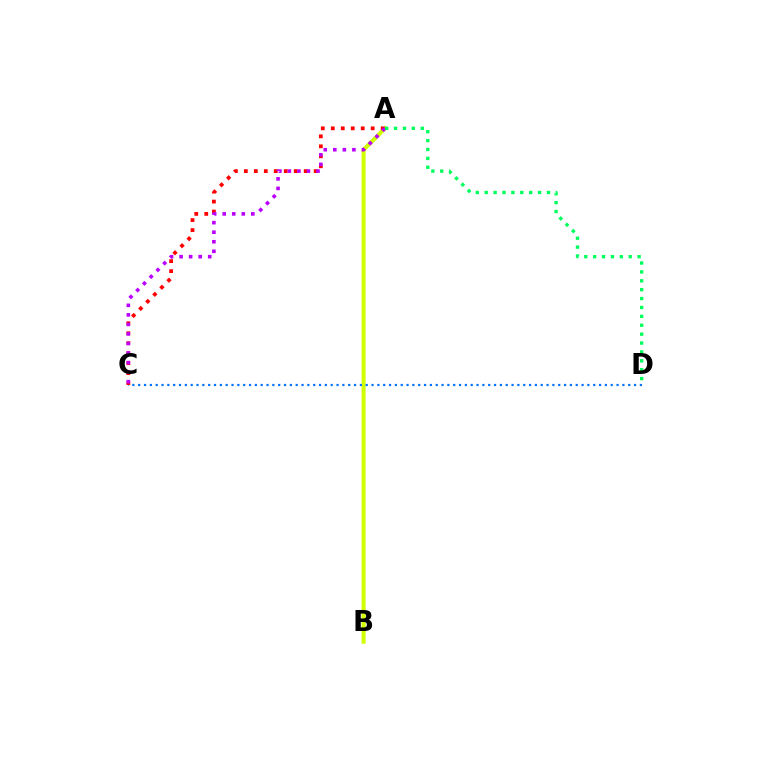{('A', 'B'): [{'color': '#d1ff00', 'line_style': 'solid', 'thickness': 2.91}], ('C', 'D'): [{'color': '#0074ff', 'line_style': 'dotted', 'thickness': 1.59}], ('A', 'C'): [{'color': '#ff0000', 'line_style': 'dotted', 'thickness': 2.71}, {'color': '#b900ff', 'line_style': 'dotted', 'thickness': 2.59}], ('A', 'D'): [{'color': '#00ff5c', 'line_style': 'dotted', 'thickness': 2.42}]}